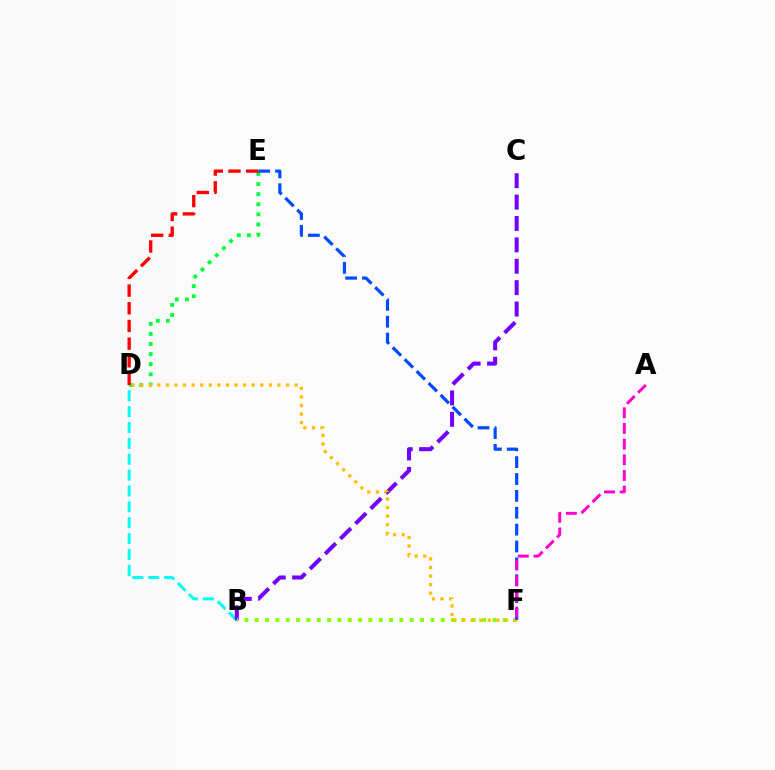{('B', 'D'): [{'color': '#00fff6', 'line_style': 'dashed', 'thickness': 2.16}], ('D', 'E'): [{'color': '#00ff39', 'line_style': 'dotted', 'thickness': 2.74}, {'color': '#ff0000', 'line_style': 'dashed', 'thickness': 2.4}], ('B', 'C'): [{'color': '#7200ff', 'line_style': 'dashed', 'thickness': 2.91}], ('B', 'F'): [{'color': '#84ff00', 'line_style': 'dotted', 'thickness': 2.81}], ('D', 'F'): [{'color': '#ffbd00', 'line_style': 'dotted', 'thickness': 2.33}], ('E', 'F'): [{'color': '#004bff', 'line_style': 'dashed', 'thickness': 2.29}], ('A', 'F'): [{'color': '#ff00cf', 'line_style': 'dashed', 'thickness': 2.13}]}